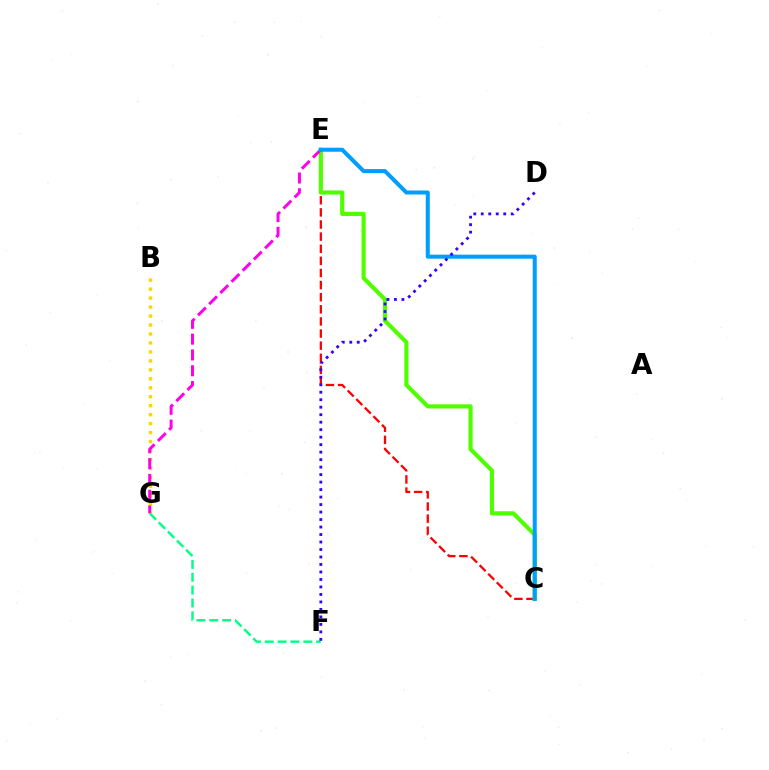{('C', 'E'): [{'color': '#ff0000', 'line_style': 'dashed', 'thickness': 1.65}, {'color': '#4fff00', 'line_style': 'solid', 'thickness': 2.99}, {'color': '#009eff', 'line_style': 'solid', 'thickness': 2.9}], ('B', 'G'): [{'color': '#ffd500', 'line_style': 'dotted', 'thickness': 2.44}], ('E', 'G'): [{'color': '#ff00ed', 'line_style': 'dashed', 'thickness': 2.15}], ('F', 'G'): [{'color': '#00ff86', 'line_style': 'dashed', 'thickness': 1.75}], ('D', 'F'): [{'color': '#3700ff', 'line_style': 'dotted', 'thickness': 2.03}]}